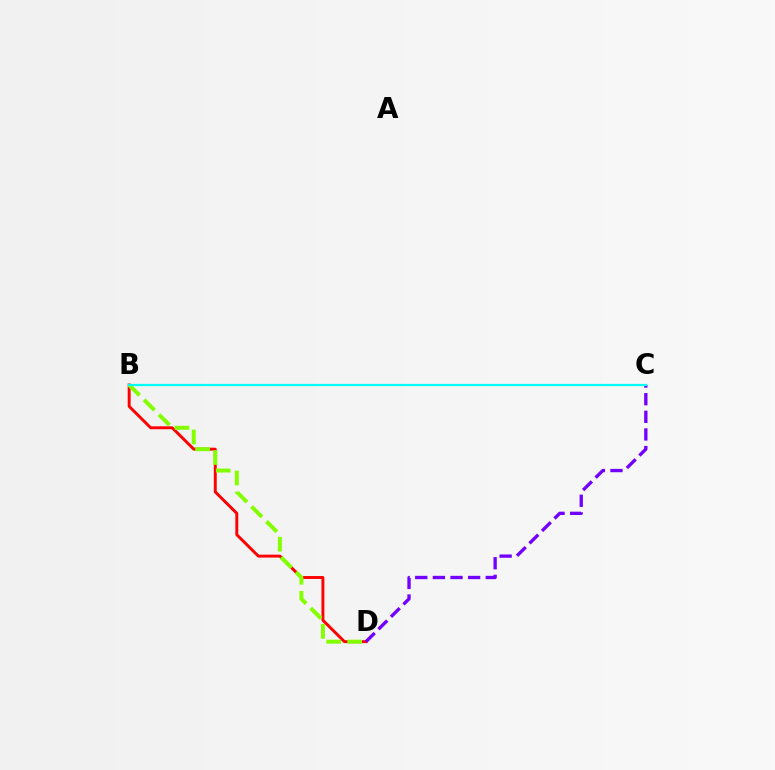{('B', 'D'): [{'color': '#ff0000', 'line_style': 'solid', 'thickness': 2.11}, {'color': '#84ff00', 'line_style': 'dashed', 'thickness': 2.86}], ('C', 'D'): [{'color': '#7200ff', 'line_style': 'dashed', 'thickness': 2.4}], ('B', 'C'): [{'color': '#00fff6', 'line_style': 'solid', 'thickness': 1.61}]}